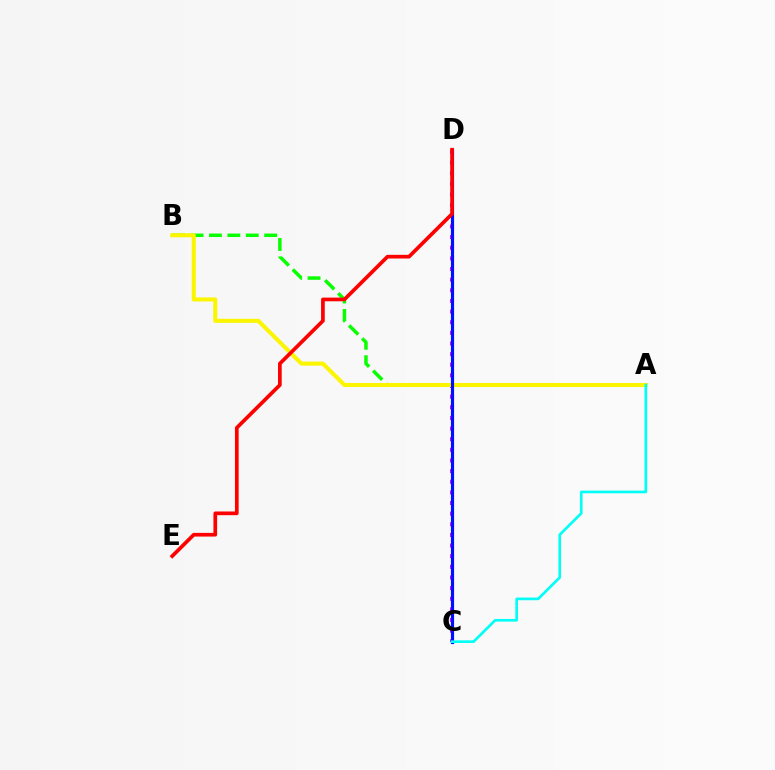{('A', 'B'): [{'color': '#08ff00', 'line_style': 'dashed', 'thickness': 2.5}, {'color': '#fcf500', 'line_style': 'solid', 'thickness': 2.91}], ('C', 'D'): [{'color': '#ee00ff', 'line_style': 'dotted', 'thickness': 2.89}, {'color': '#0010ff', 'line_style': 'solid', 'thickness': 2.28}], ('D', 'E'): [{'color': '#ff0000', 'line_style': 'solid', 'thickness': 2.66}], ('A', 'C'): [{'color': '#00fff6', 'line_style': 'solid', 'thickness': 1.92}]}